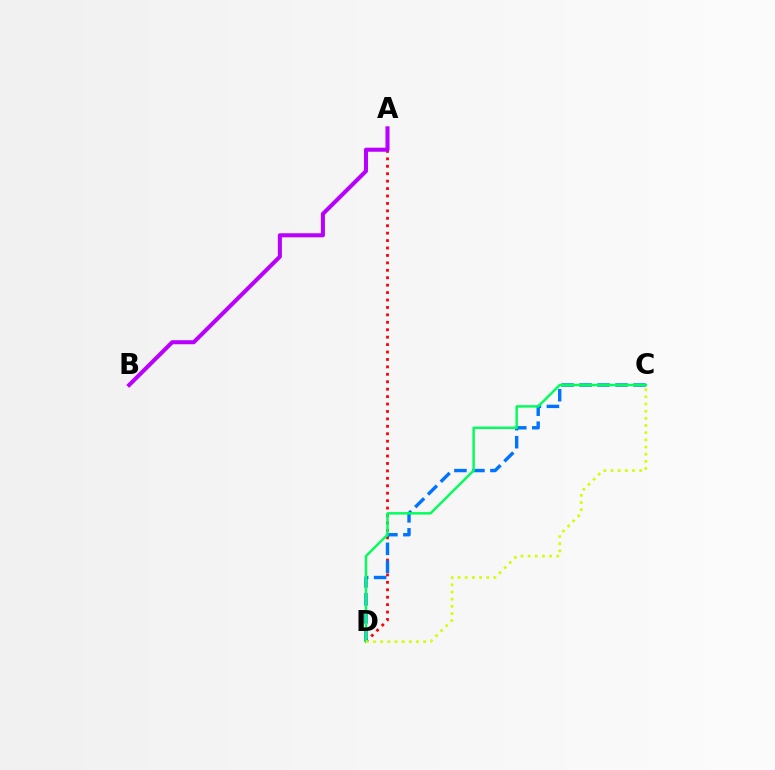{('A', 'D'): [{'color': '#ff0000', 'line_style': 'dotted', 'thickness': 2.02}], ('C', 'D'): [{'color': '#0074ff', 'line_style': 'dashed', 'thickness': 2.45}, {'color': '#00ff5c', 'line_style': 'solid', 'thickness': 1.76}, {'color': '#d1ff00', 'line_style': 'dotted', 'thickness': 1.95}], ('A', 'B'): [{'color': '#b900ff', 'line_style': 'solid', 'thickness': 2.91}]}